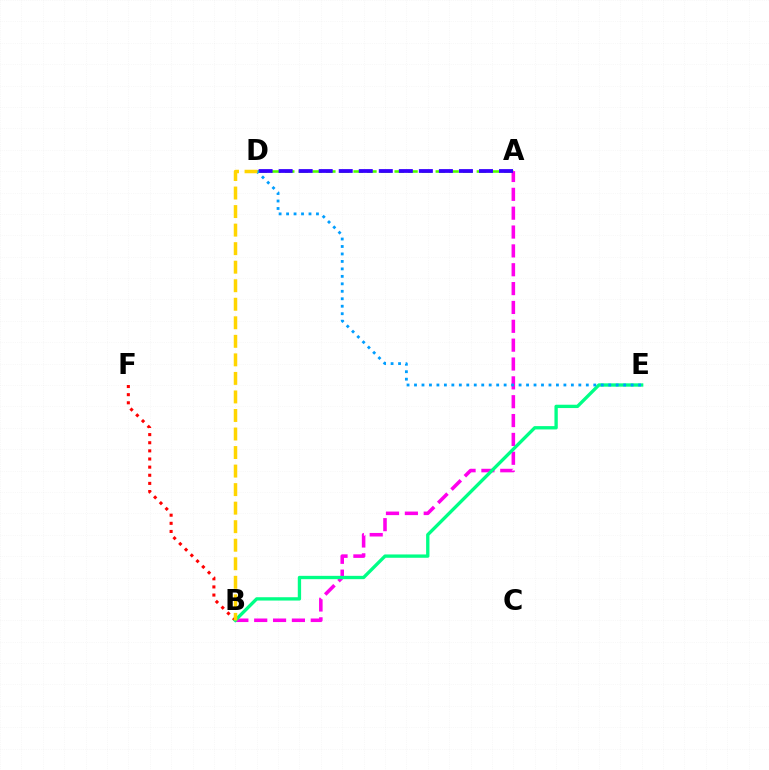{('B', 'F'): [{'color': '#ff0000', 'line_style': 'dotted', 'thickness': 2.21}], ('A', 'D'): [{'color': '#4fff00', 'line_style': 'dashed', 'thickness': 1.86}, {'color': '#3700ff', 'line_style': 'dashed', 'thickness': 2.72}], ('A', 'B'): [{'color': '#ff00ed', 'line_style': 'dashed', 'thickness': 2.56}], ('B', 'E'): [{'color': '#00ff86', 'line_style': 'solid', 'thickness': 2.4}], ('D', 'E'): [{'color': '#009eff', 'line_style': 'dotted', 'thickness': 2.03}], ('B', 'D'): [{'color': '#ffd500', 'line_style': 'dashed', 'thickness': 2.52}]}